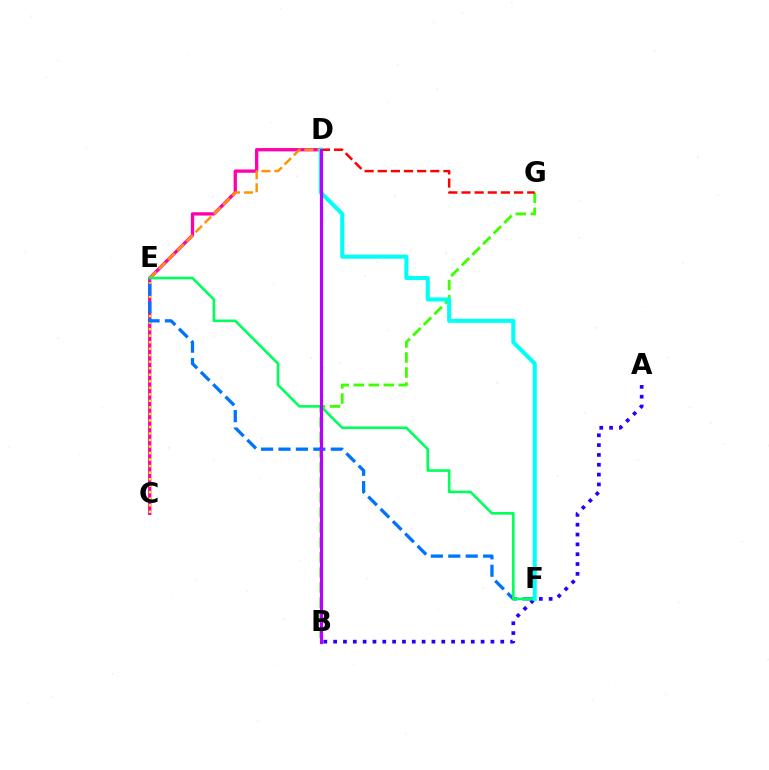{('A', 'B'): [{'color': '#2500ff', 'line_style': 'dotted', 'thickness': 2.67}], ('C', 'D'): [{'color': '#ff00ac', 'line_style': 'solid', 'thickness': 2.38}], ('B', 'G'): [{'color': '#3dff00', 'line_style': 'dashed', 'thickness': 2.04}], ('D', 'E'): [{'color': '#ff9400', 'line_style': 'dashed', 'thickness': 1.76}], ('D', 'G'): [{'color': '#ff0000', 'line_style': 'dashed', 'thickness': 1.79}], ('C', 'E'): [{'color': '#d1ff00', 'line_style': 'dotted', 'thickness': 1.77}], ('E', 'F'): [{'color': '#0074ff', 'line_style': 'dashed', 'thickness': 2.37}, {'color': '#00ff5c', 'line_style': 'solid', 'thickness': 1.87}], ('D', 'F'): [{'color': '#00fff6', 'line_style': 'solid', 'thickness': 2.92}], ('B', 'D'): [{'color': '#b900ff', 'line_style': 'solid', 'thickness': 2.27}]}